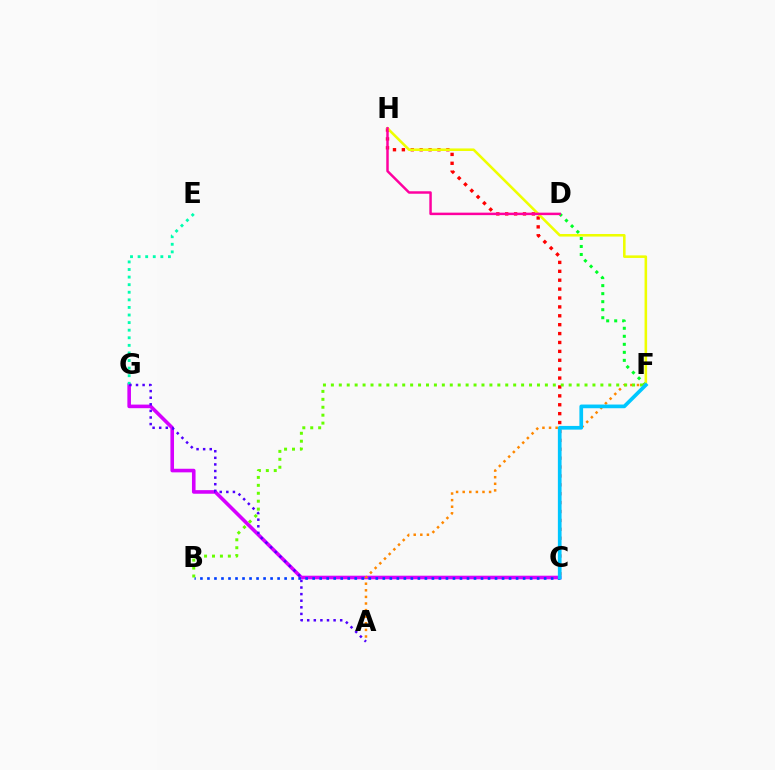{('C', 'H'): [{'color': '#ff0000', 'line_style': 'dotted', 'thickness': 2.42}], ('C', 'G'): [{'color': '#d600ff', 'line_style': 'solid', 'thickness': 2.59}], ('D', 'F'): [{'color': '#00ff27', 'line_style': 'dotted', 'thickness': 2.18}], ('A', 'F'): [{'color': '#ff8800', 'line_style': 'dotted', 'thickness': 1.79}], ('E', 'G'): [{'color': '#00ffaf', 'line_style': 'dotted', 'thickness': 2.06}], ('A', 'G'): [{'color': '#4f00ff', 'line_style': 'dotted', 'thickness': 1.79}], ('B', 'C'): [{'color': '#003fff', 'line_style': 'dotted', 'thickness': 1.91}], ('F', 'H'): [{'color': '#eeff00', 'line_style': 'solid', 'thickness': 1.85}], ('D', 'H'): [{'color': '#ff00a0', 'line_style': 'solid', 'thickness': 1.79}], ('B', 'F'): [{'color': '#66ff00', 'line_style': 'dotted', 'thickness': 2.15}], ('C', 'F'): [{'color': '#00c7ff', 'line_style': 'solid', 'thickness': 2.66}]}